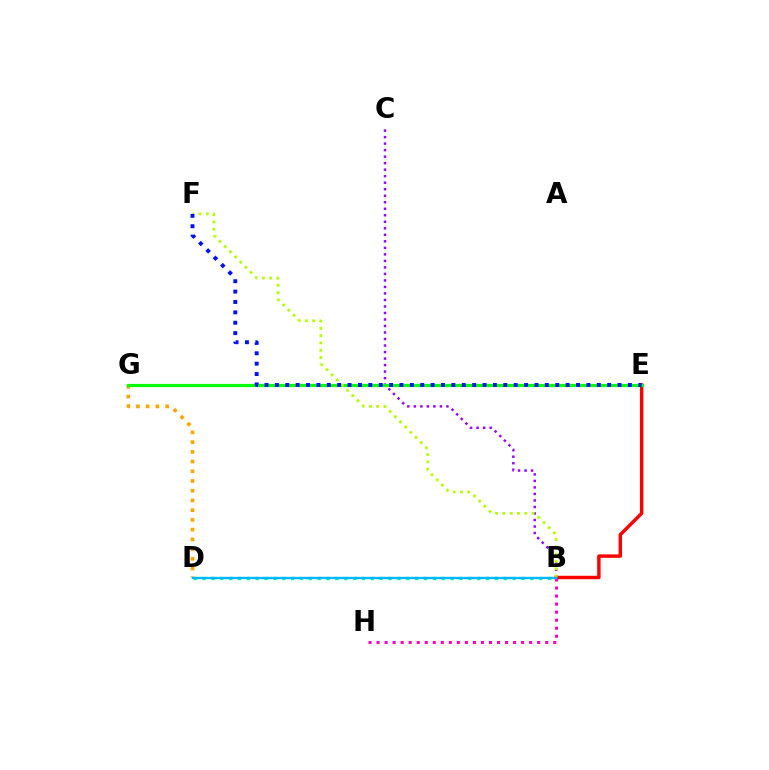{('B', 'C'): [{'color': '#9b00ff', 'line_style': 'dotted', 'thickness': 1.77}], ('B', 'E'): [{'color': '#ff0000', 'line_style': 'solid', 'thickness': 2.48}], ('D', 'G'): [{'color': '#ffa500', 'line_style': 'dotted', 'thickness': 2.64}], ('B', 'H'): [{'color': '#ff00bd', 'line_style': 'dotted', 'thickness': 2.18}], ('B', 'D'): [{'color': '#00ff9d', 'line_style': 'dotted', 'thickness': 2.41}, {'color': '#00b5ff', 'line_style': 'solid', 'thickness': 1.69}], ('E', 'G'): [{'color': '#08ff00', 'line_style': 'solid', 'thickness': 2.3}], ('B', 'F'): [{'color': '#b3ff00', 'line_style': 'dotted', 'thickness': 1.99}], ('E', 'F'): [{'color': '#0010ff', 'line_style': 'dotted', 'thickness': 2.82}]}